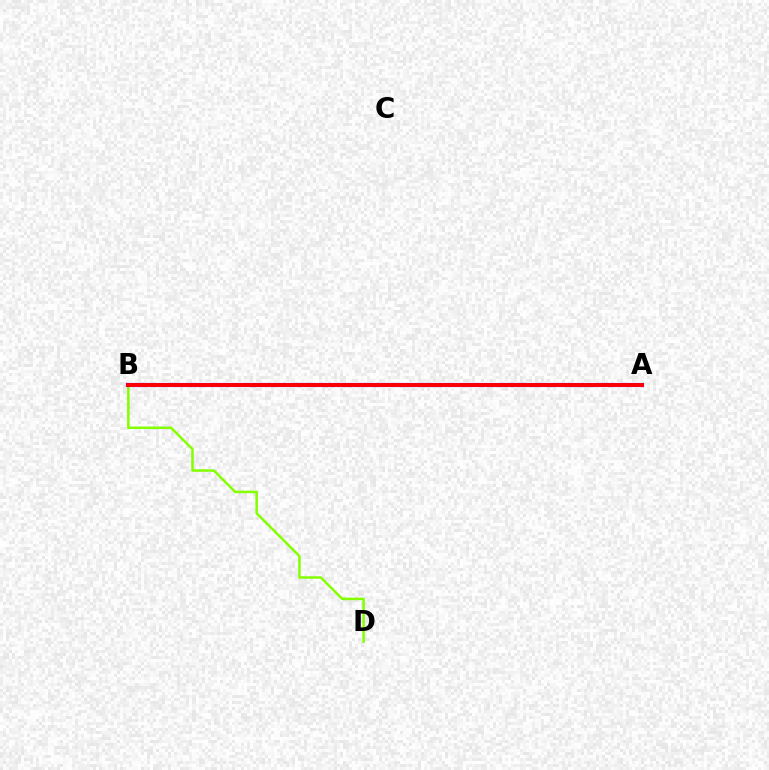{('B', 'D'): [{'color': '#84ff00', 'line_style': 'solid', 'thickness': 1.8}], ('A', 'B'): [{'color': '#00fff6', 'line_style': 'dotted', 'thickness': 2.22}, {'color': '#7200ff', 'line_style': 'solid', 'thickness': 2.95}, {'color': '#ff0000', 'line_style': 'solid', 'thickness': 2.75}]}